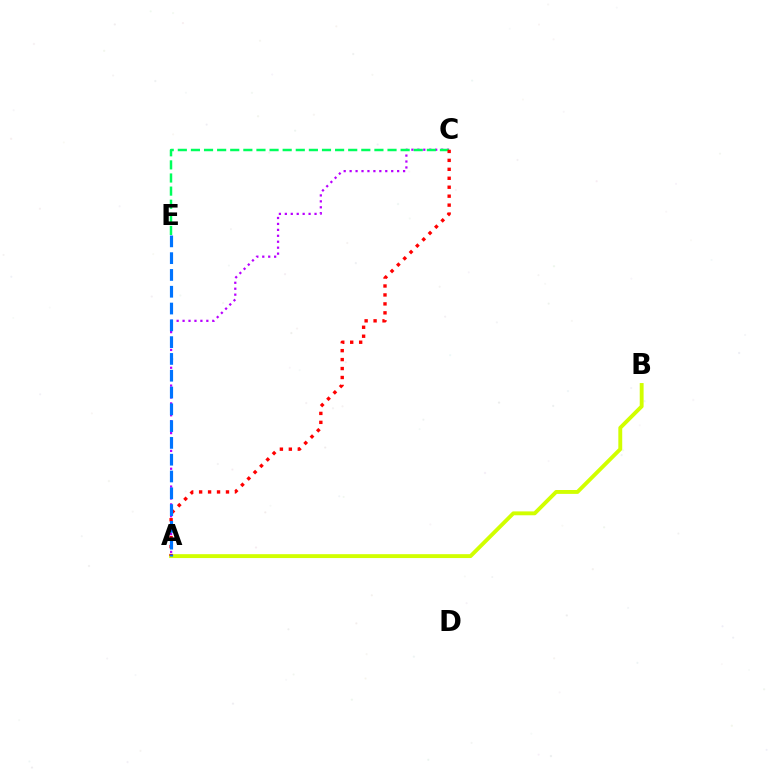{('A', 'C'): [{'color': '#b900ff', 'line_style': 'dotted', 'thickness': 1.61}, {'color': '#ff0000', 'line_style': 'dotted', 'thickness': 2.43}], ('C', 'E'): [{'color': '#00ff5c', 'line_style': 'dashed', 'thickness': 1.78}], ('A', 'B'): [{'color': '#d1ff00', 'line_style': 'solid', 'thickness': 2.79}], ('A', 'E'): [{'color': '#0074ff', 'line_style': 'dashed', 'thickness': 2.28}]}